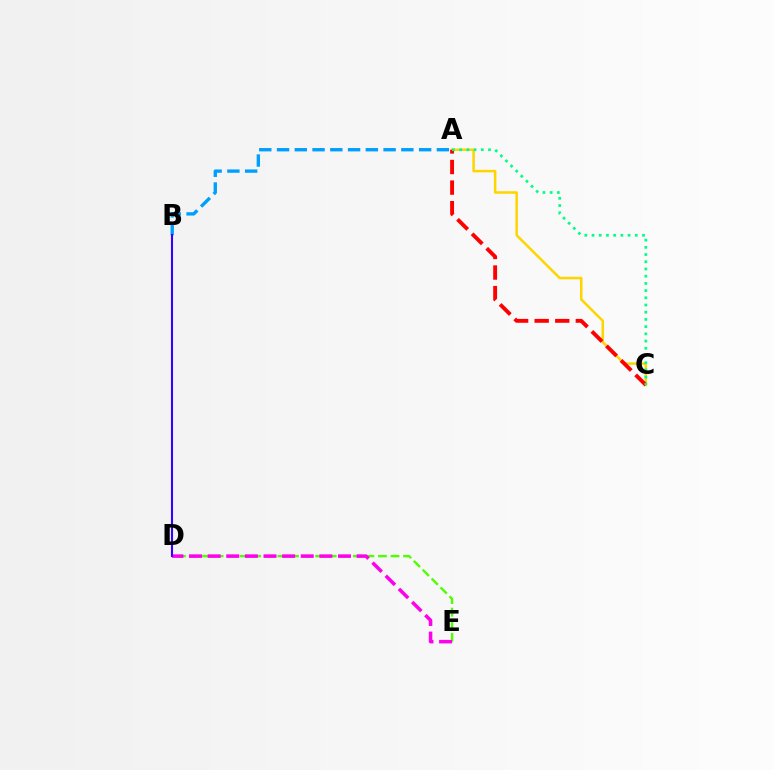{('A', 'B'): [{'color': '#009eff', 'line_style': 'dashed', 'thickness': 2.41}], ('D', 'E'): [{'color': '#4fff00', 'line_style': 'dashed', 'thickness': 1.71}, {'color': '#ff00ed', 'line_style': 'dashed', 'thickness': 2.53}], ('A', 'C'): [{'color': '#ffd500', 'line_style': 'solid', 'thickness': 1.8}, {'color': '#ff0000', 'line_style': 'dashed', 'thickness': 2.79}, {'color': '#00ff86', 'line_style': 'dotted', 'thickness': 1.96}], ('B', 'D'): [{'color': '#3700ff', 'line_style': 'solid', 'thickness': 1.5}]}